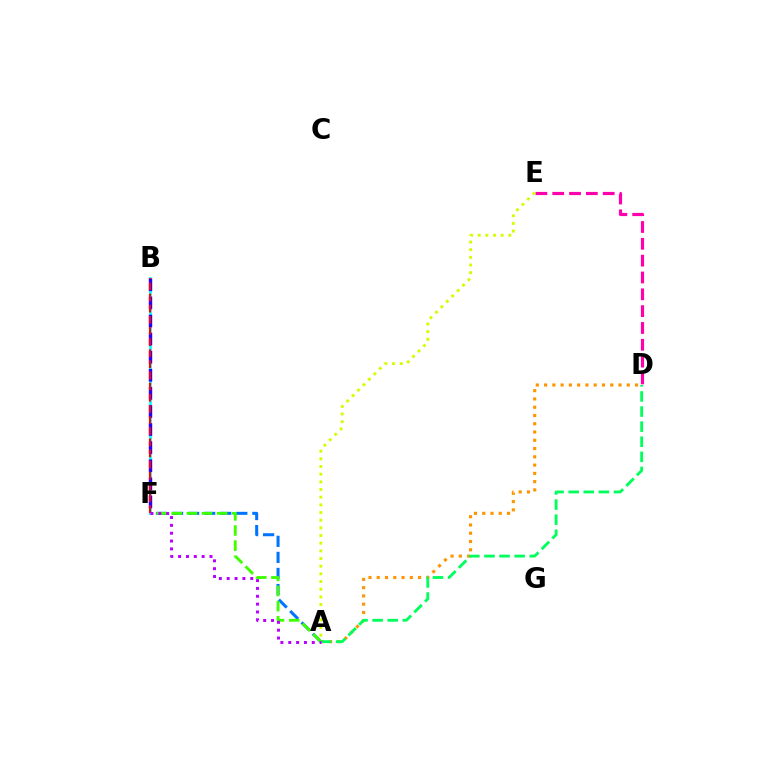{('D', 'E'): [{'color': '#ff00ac', 'line_style': 'dashed', 'thickness': 2.29}], ('A', 'F'): [{'color': '#0074ff', 'line_style': 'dashed', 'thickness': 2.18}, {'color': '#3dff00', 'line_style': 'dashed', 'thickness': 2.06}, {'color': '#b900ff', 'line_style': 'dotted', 'thickness': 2.13}], ('B', 'F'): [{'color': '#00fff6', 'line_style': 'solid', 'thickness': 1.93}, {'color': '#2500ff', 'line_style': 'dashed', 'thickness': 2.46}, {'color': '#ff0000', 'line_style': 'dashed', 'thickness': 1.51}], ('A', 'D'): [{'color': '#ff9400', 'line_style': 'dotted', 'thickness': 2.25}, {'color': '#00ff5c', 'line_style': 'dashed', 'thickness': 2.05}], ('A', 'E'): [{'color': '#d1ff00', 'line_style': 'dotted', 'thickness': 2.08}]}